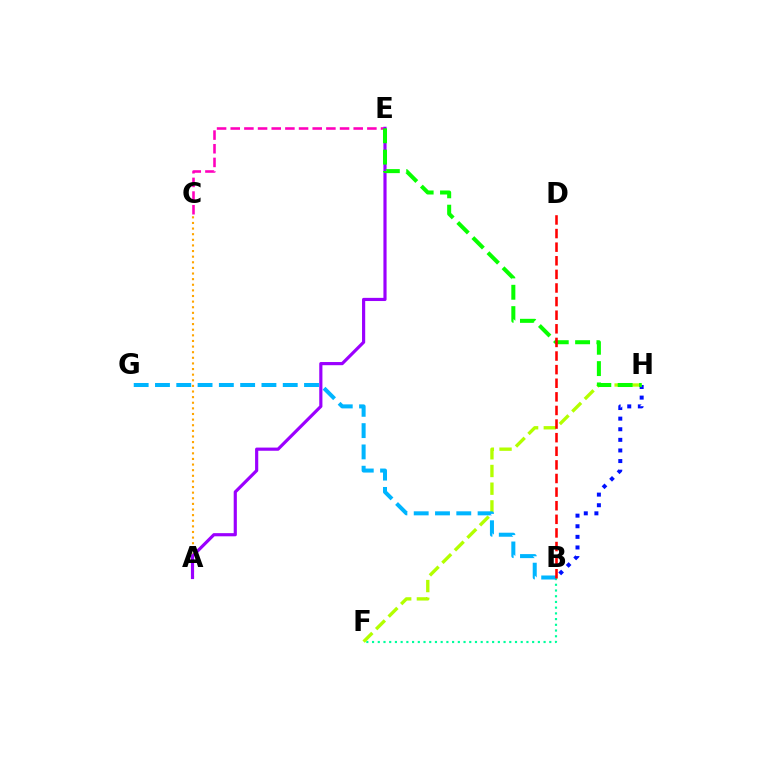{('A', 'C'): [{'color': '#ffa500', 'line_style': 'dotted', 'thickness': 1.53}], ('B', 'H'): [{'color': '#0010ff', 'line_style': 'dotted', 'thickness': 2.88}], ('C', 'E'): [{'color': '#ff00bd', 'line_style': 'dashed', 'thickness': 1.86}], ('B', 'F'): [{'color': '#00ff9d', 'line_style': 'dotted', 'thickness': 1.55}], ('F', 'H'): [{'color': '#b3ff00', 'line_style': 'dashed', 'thickness': 2.41}], ('B', 'G'): [{'color': '#00b5ff', 'line_style': 'dashed', 'thickness': 2.89}], ('A', 'E'): [{'color': '#9b00ff', 'line_style': 'solid', 'thickness': 2.28}], ('E', 'H'): [{'color': '#08ff00', 'line_style': 'dashed', 'thickness': 2.9}], ('B', 'D'): [{'color': '#ff0000', 'line_style': 'dashed', 'thickness': 1.85}]}